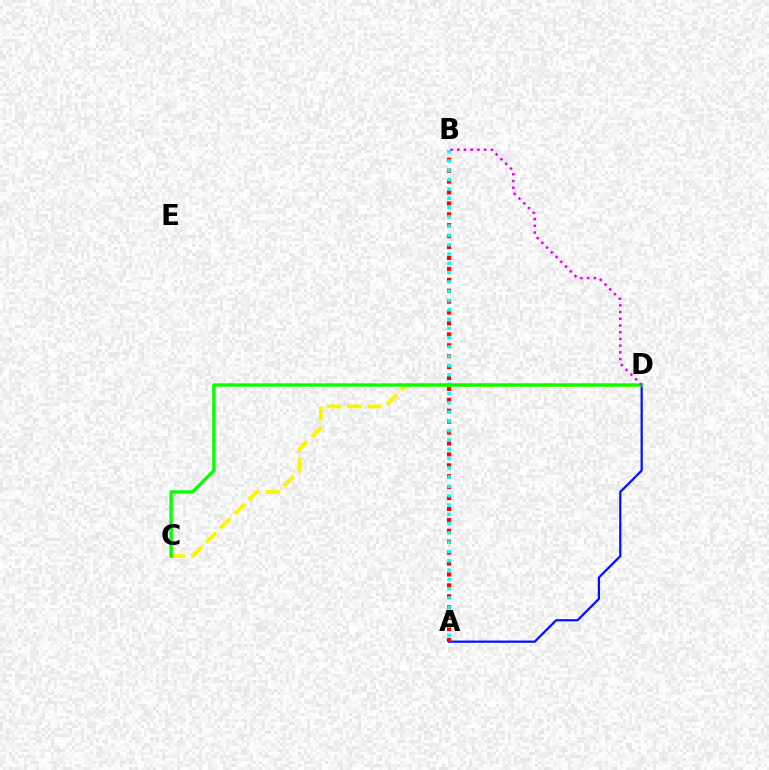{('A', 'D'): [{'color': '#0010ff', 'line_style': 'solid', 'thickness': 1.59}], ('A', 'B'): [{'color': '#ff0000', 'line_style': 'dotted', 'thickness': 2.97}, {'color': '#00fff6', 'line_style': 'dotted', 'thickness': 2.53}], ('C', 'D'): [{'color': '#fcf500', 'line_style': 'dashed', 'thickness': 2.75}, {'color': '#08ff00', 'line_style': 'solid', 'thickness': 2.4}], ('B', 'D'): [{'color': '#ee00ff', 'line_style': 'dotted', 'thickness': 1.82}]}